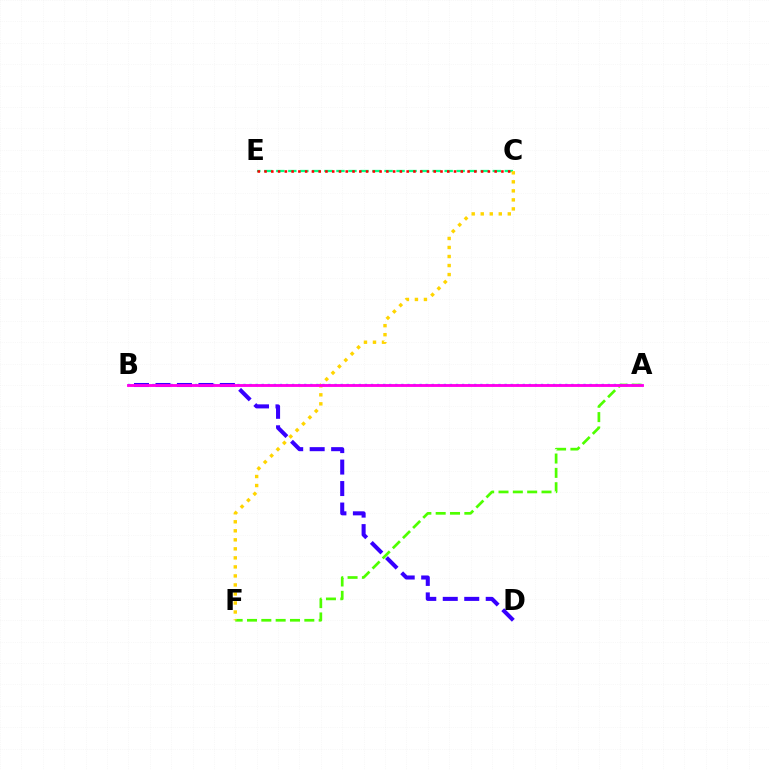{('A', 'B'): [{'color': '#009eff', 'line_style': 'dotted', 'thickness': 1.65}, {'color': '#ff00ed', 'line_style': 'solid', 'thickness': 2.06}], ('A', 'F'): [{'color': '#4fff00', 'line_style': 'dashed', 'thickness': 1.95}], ('C', 'E'): [{'color': '#00ff86', 'line_style': 'dashed', 'thickness': 1.63}, {'color': '#ff0000', 'line_style': 'dotted', 'thickness': 1.84}], ('C', 'F'): [{'color': '#ffd500', 'line_style': 'dotted', 'thickness': 2.45}], ('B', 'D'): [{'color': '#3700ff', 'line_style': 'dashed', 'thickness': 2.92}]}